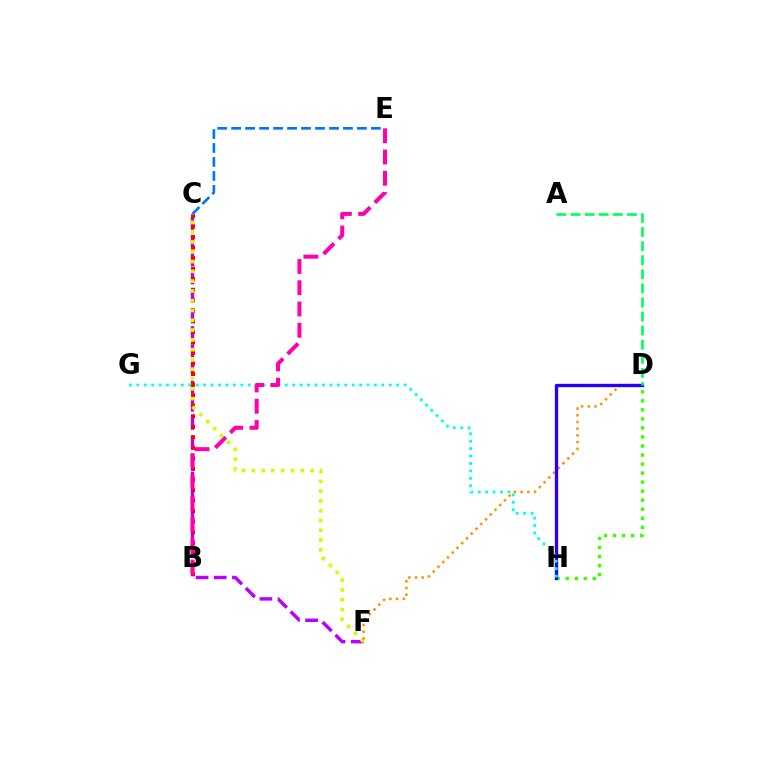{('C', 'F'): [{'color': '#b900ff', 'line_style': 'dashed', 'thickness': 2.47}, {'color': '#d1ff00', 'line_style': 'dotted', 'thickness': 2.66}], ('B', 'C'): [{'color': '#ff0000', 'line_style': 'dotted', 'thickness': 2.86}], ('D', 'H'): [{'color': '#3dff00', 'line_style': 'dotted', 'thickness': 2.45}, {'color': '#2500ff', 'line_style': 'solid', 'thickness': 2.39}], ('D', 'F'): [{'color': '#ff9400', 'line_style': 'dotted', 'thickness': 1.83}], ('A', 'D'): [{'color': '#00ff5c', 'line_style': 'dashed', 'thickness': 1.91}], ('G', 'H'): [{'color': '#00fff6', 'line_style': 'dotted', 'thickness': 2.02}], ('C', 'E'): [{'color': '#0074ff', 'line_style': 'dashed', 'thickness': 1.9}], ('B', 'E'): [{'color': '#ff00ac', 'line_style': 'dashed', 'thickness': 2.89}]}